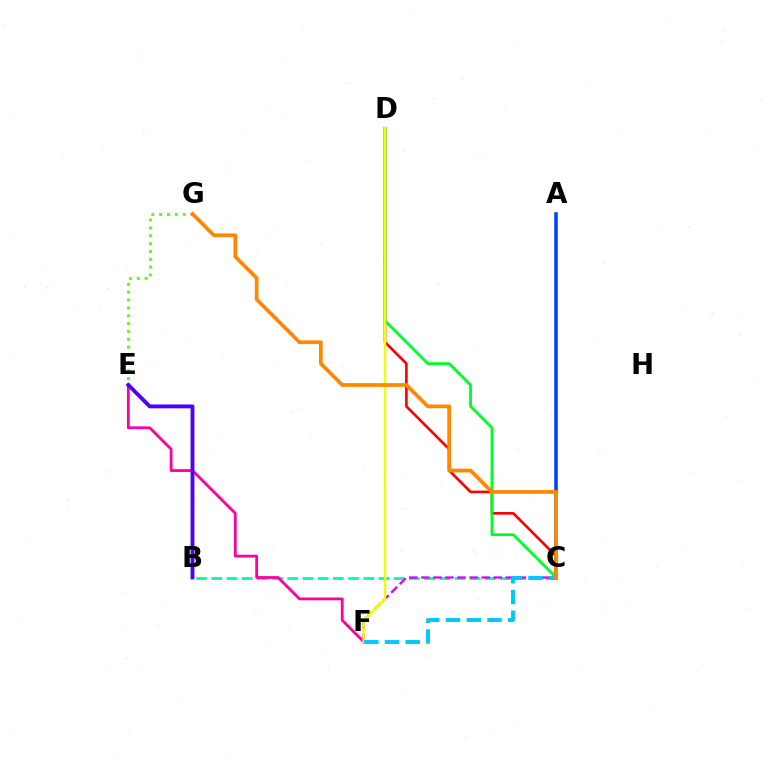{('A', 'C'): [{'color': '#003fff', 'line_style': 'solid', 'thickness': 2.54}], ('B', 'C'): [{'color': '#00ffaf', 'line_style': 'dashed', 'thickness': 2.07}], ('C', 'D'): [{'color': '#ff0000', 'line_style': 'solid', 'thickness': 1.91}, {'color': '#00ff27', 'line_style': 'solid', 'thickness': 2.03}], ('C', 'F'): [{'color': '#d600ff', 'line_style': 'dashed', 'thickness': 1.64}, {'color': '#00c7ff', 'line_style': 'dashed', 'thickness': 2.82}], ('E', 'F'): [{'color': '#ff00a0', 'line_style': 'solid', 'thickness': 2.02}], ('D', 'F'): [{'color': '#eeff00', 'line_style': 'solid', 'thickness': 1.74}], ('E', 'G'): [{'color': '#66ff00', 'line_style': 'dotted', 'thickness': 2.13}], ('B', 'E'): [{'color': '#4f00ff', 'line_style': 'solid', 'thickness': 2.78}], ('C', 'G'): [{'color': '#ff8800', 'line_style': 'solid', 'thickness': 2.7}]}